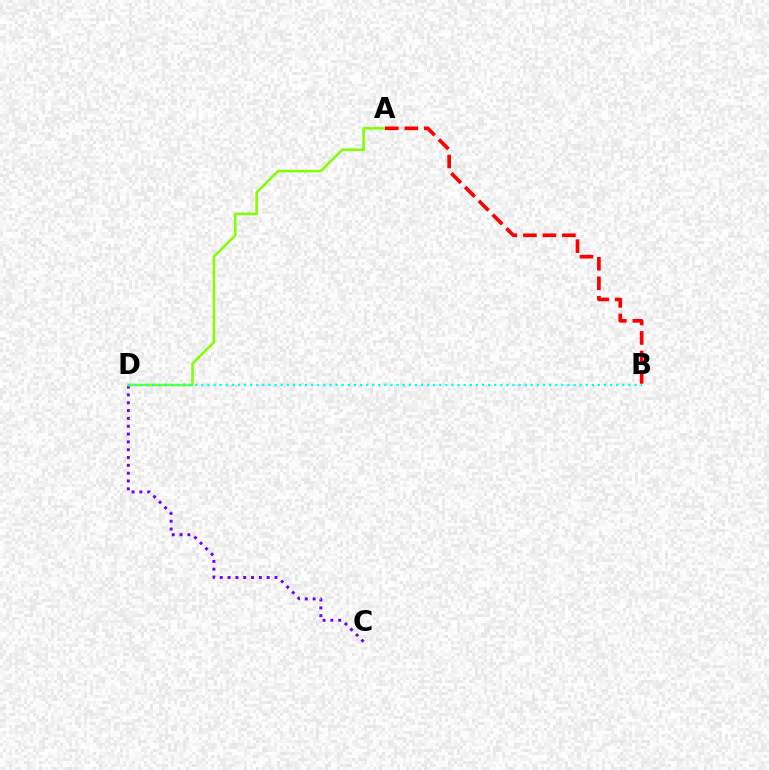{('C', 'D'): [{'color': '#7200ff', 'line_style': 'dotted', 'thickness': 2.13}], ('A', 'D'): [{'color': '#84ff00', 'line_style': 'solid', 'thickness': 1.83}], ('B', 'D'): [{'color': '#00fff6', 'line_style': 'dotted', 'thickness': 1.66}], ('A', 'B'): [{'color': '#ff0000', 'line_style': 'dashed', 'thickness': 2.65}]}